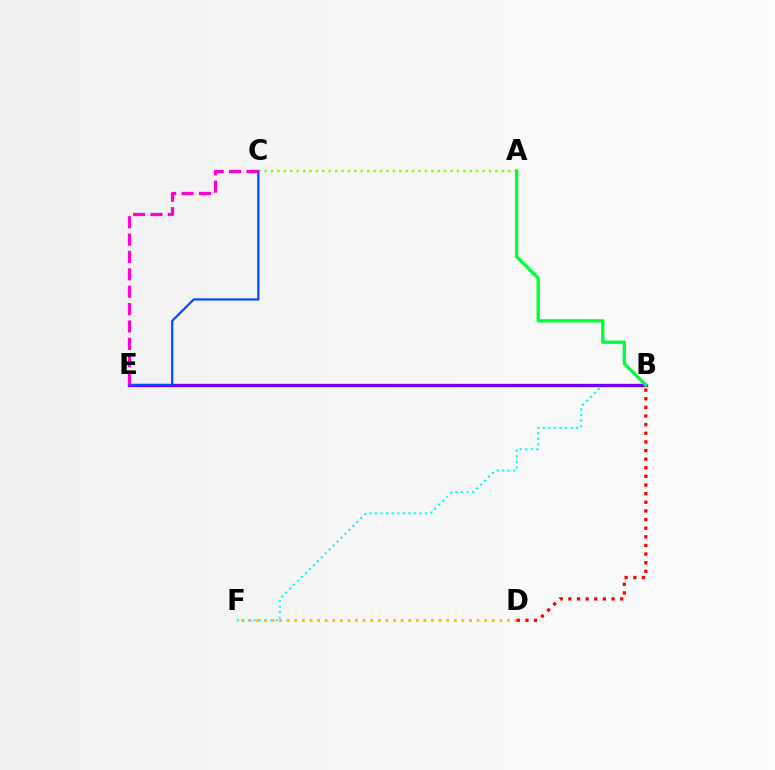{('B', 'F'): [{'color': '#00fff6', 'line_style': 'dotted', 'thickness': 1.51}], ('D', 'F'): [{'color': '#ffbd00', 'line_style': 'dotted', 'thickness': 2.06}], ('A', 'C'): [{'color': '#84ff00', 'line_style': 'dotted', 'thickness': 1.74}], ('B', 'E'): [{'color': '#7200ff', 'line_style': 'solid', 'thickness': 2.39}], ('C', 'E'): [{'color': '#004bff', 'line_style': 'solid', 'thickness': 1.59}, {'color': '#ff00cf', 'line_style': 'dashed', 'thickness': 2.36}], ('A', 'B'): [{'color': '#00ff39', 'line_style': 'solid', 'thickness': 2.38}], ('B', 'D'): [{'color': '#ff0000', 'line_style': 'dotted', 'thickness': 2.34}]}